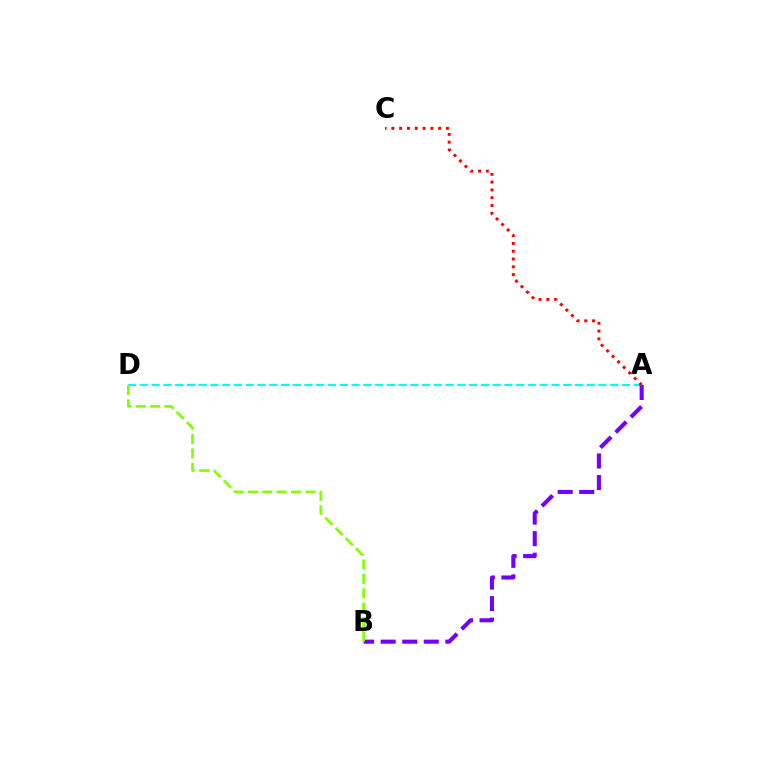{('A', 'D'): [{'color': '#00fff6', 'line_style': 'dashed', 'thickness': 1.6}], ('A', 'B'): [{'color': '#7200ff', 'line_style': 'dashed', 'thickness': 2.93}], ('B', 'D'): [{'color': '#84ff00', 'line_style': 'dashed', 'thickness': 1.95}], ('A', 'C'): [{'color': '#ff0000', 'line_style': 'dotted', 'thickness': 2.12}]}